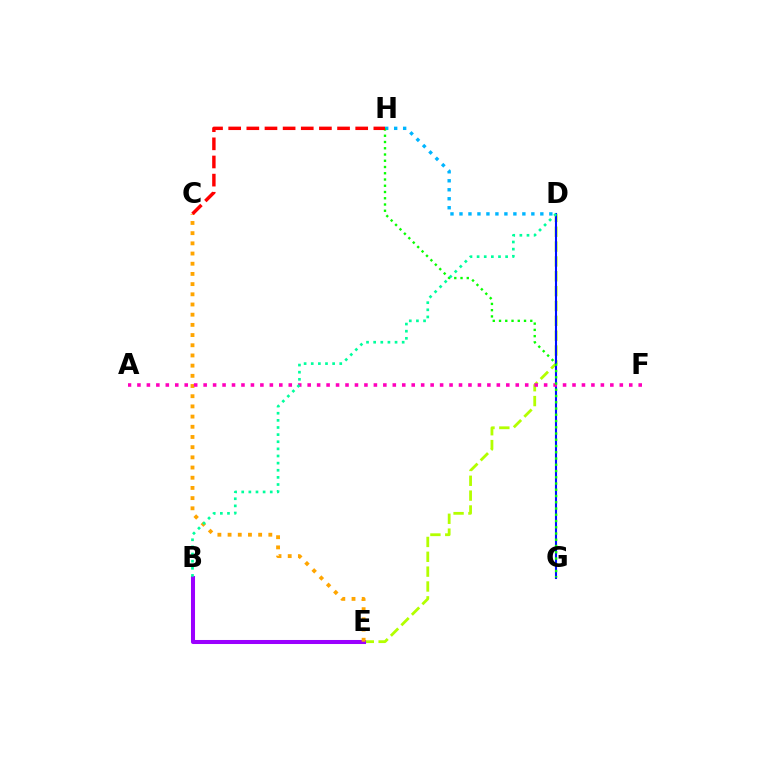{('D', 'E'): [{'color': '#b3ff00', 'line_style': 'dashed', 'thickness': 2.02}], ('B', 'E'): [{'color': '#9b00ff', 'line_style': 'solid', 'thickness': 2.91}], ('D', 'G'): [{'color': '#0010ff', 'line_style': 'solid', 'thickness': 1.51}], ('C', 'E'): [{'color': '#ffa500', 'line_style': 'dotted', 'thickness': 2.77}], ('A', 'F'): [{'color': '#ff00bd', 'line_style': 'dotted', 'thickness': 2.57}], ('D', 'H'): [{'color': '#00b5ff', 'line_style': 'dotted', 'thickness': 2.44}], ('G', 'H'): [{'color': '#08ff00', 'line_style': 'dotted', 'thickness': 1.7}], ('B', 'D'): [{'color': '#00ff9d', 'line_style': 'dotted', 'thickness': 1.94}], ('C', 'H'): [{'color': '#ff0000', 'line_style': 'dashed', 'thickness': 2.47}]}